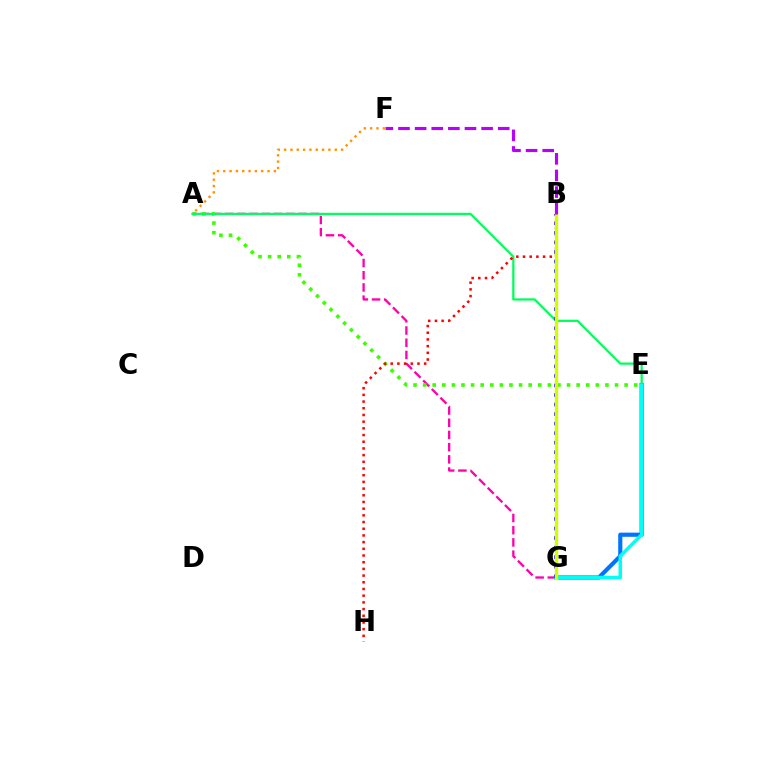{('A', 'F'): [{'color': '#ff9400', 'line_style': 'dotted', 'thickness': 1.72}], ('A', 'G'): [{'color': '#ff00ac', 'line_style': 'dashed', 'thickness': 1.66}], ('A', 'E'): [{'color': '#3dff00', 'line_style': 'dotted', 'thickness': 2.61}, {'color': '#00ff5c', 'line_style': 'solid', 'thickness': 1.62}], ('E', 'G'): [{'color': '#0074ff', 'line_style': 'solid', 'thickness': 2.99}, {'color': '#00fff6', 'line_style': 'solid', 'thickness': 2.55}], ('B', 'G'): [{'color': '#2500ff', 'line_style': 'dotted', 'thickness': 2.59}, {'color': '#d1ff00', 'line_style': 'solid', 'thickness': 2.43}], ('B', 'H'): [{'color': '#ff0000', 'line_style': 'dotted', 'thickness': 1.82}], ('B', 'F'): [{'color': '#b900ff', 'line_style': 'dashed', 'thickness': 2.26}]}